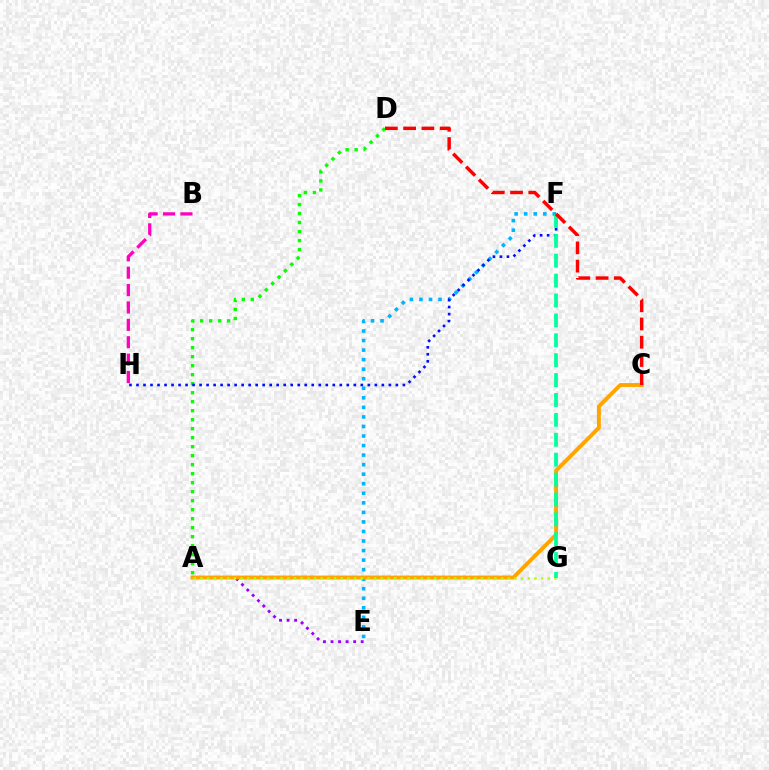{('B', 'H'): [{'color': '#ff00bd', 'line_style': 'dashed', 'thickness': 2.36}], ('A', 'D'): [{'color': '#08ff00', 'line_style': 'dotted', 'thickness': 2.45}], ('A', 'E'): [{'color': '#9b00ff', 'line_style': 'dotted', 'thickness': 2.05}], ('E', 'F'): [{'color': '#00b5ff', 'line_style': 'dotted', 'thickness': 2.59}], ('F', 'H'): [{'color': '#0010ff', 'line_style': 'dotted', 'thickness': 1.9}], ('A', 'C'): [{'color': '#ffa500', 'line_style': 'solid', 'thickness': 2.82}], ('A', 'G'): [{'color': '#b3ff00', 'line_style': 'dotted', 'thickness': 1.82}], ('F', 'G'): [{'color': '#00ff9d', 'line_style': 'dashed', 'thickness': 2.7}], ('C', 'D'): [{'color': '#ff0000', 'line_style': 'dashed', 'thickness': 2.48}]}